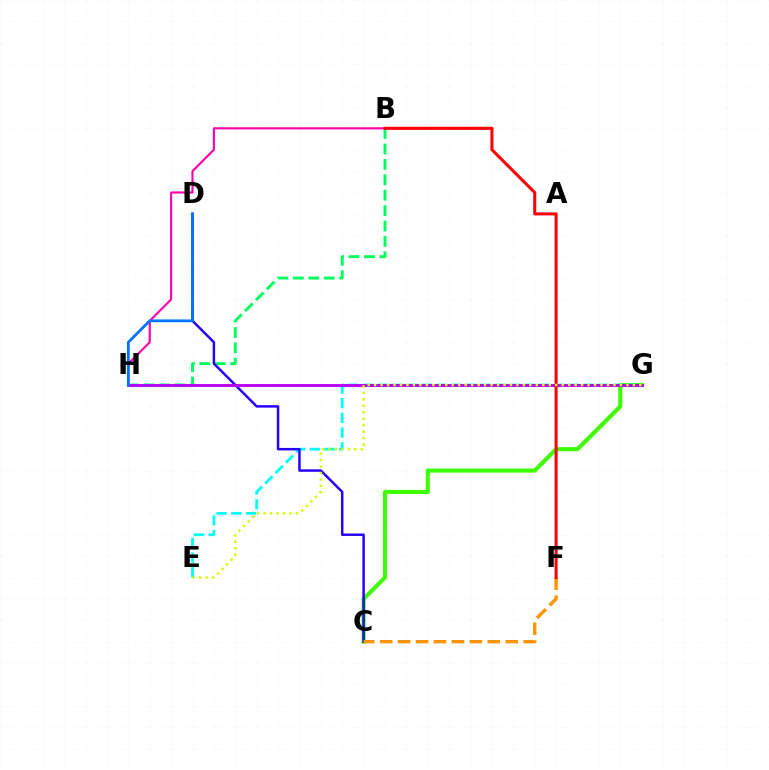{('B', 'H'): [{'color': '#00ff5c', 'line_style': 'dashed', 'thickness': 2.09}, {'color': '#ff00ac', 'line_style': 'solid', 'thickness': 1.53}], ('C', 'G'): [{'color': '#3dff00', 'line_style': 'solid', 'thickness': 2.95}], ('E', 'G'): [{'color': '#00fff6', 'line_style': 'dashed', 'thickness': 2.0}, {'color': '#d1ff00', 'line_style': 'dotted', 'thickness': 1.76}], ('C', 'D'): [{'color': '#2500ff', 'line_style': 'solid', 'thickness': 1.78}], ('C', 'F'): [{'color': '#ff9400', 'line_style': 'dashed', 'thickness': 2.44}], ('G', 'H'): [{'color': '#b900ff', 'line_style': 'solid', 'thickness': 2.06}], ('B', 'F'): [{'color': '#ff0000', 'line_style': 'solid', 'thickness': 2.19}], ('D', 'H'): [{'color': '#0074ff', 'line_style': 'solid', 'thickness': 2.01}]}